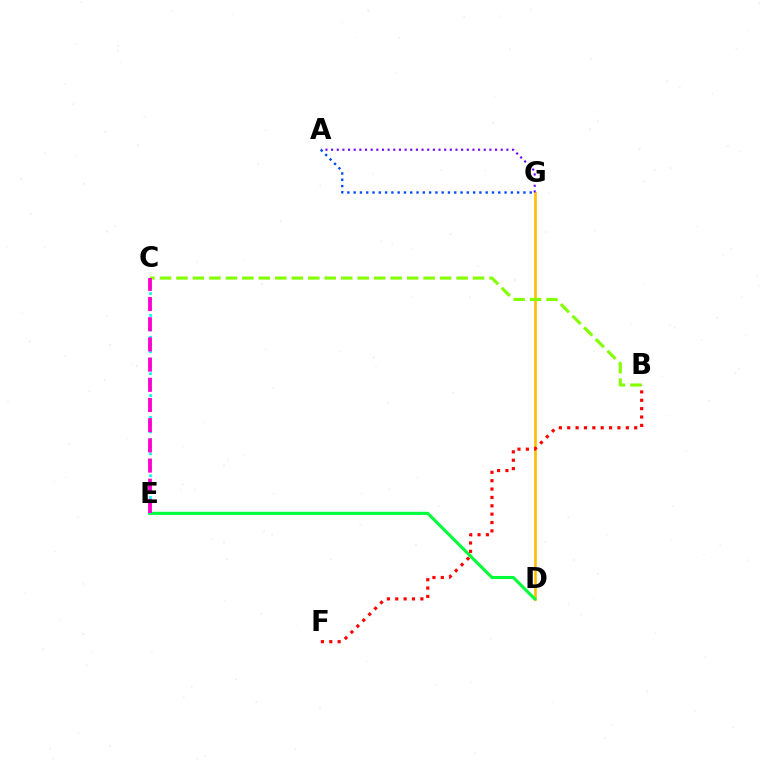{('D', 'G'): [{'color': '#ffbd00', 'line_style': 'solid', 'thickness': 1.89}], ('A', 'G'): [{'color': '#7200ff', 'line_style': 'dotted', 'thickness': 1.54}, {'color': '#004bff', 'line_style': 'dotted', 'thickness': 1.71}], ('B', 'C'): [{'color': '#84ff00', 'line_style': 'dashed', 'thickness': 2.24}], ('D', 'E'): [{'color': '#00ff39', 'line_style': 'solid', 'thickness': 2.23}], ('C', 'E'): [{'color': '#00fff6', 'line_style': 'dotted', 'thickness': 1.98}, {'color': '#ff00cf', 'line_style': 'dashed', 'thickness': 2.74}], ('B', 'F'): [{'color': '#ff0000', 'line_style': 'dotted', 'thickness': 2.27}]}